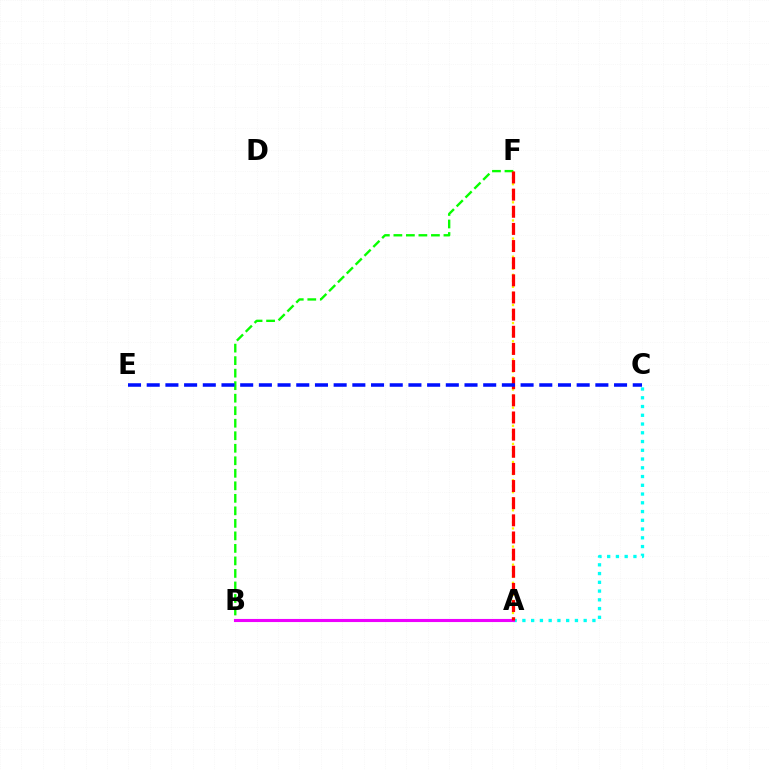{('A', 'C'): [{'color': '#00fff6', 'line_style': 'dotted', 'thickness': 2.38}], ('A', 'F'): [{'color': '#fcf500', 'line_style': 'dotted', 'thickness': 1.64}, {'color': '#ff0000', 'line_style': 'dashed', 'thickness': 2.33}], ('B', 'F'): [{'color': '#08ff00', 'line_style': 'dashed', 'thickness': 1.7}], ('A', 'B'): [{'color': '#ee00ff', 'line_style': 'solid', 'thickness': 2.23}], ('C', 'E'): [{'color': '#0010ff', 'line_style': 'dashed', 'thickness': 2.54}]}